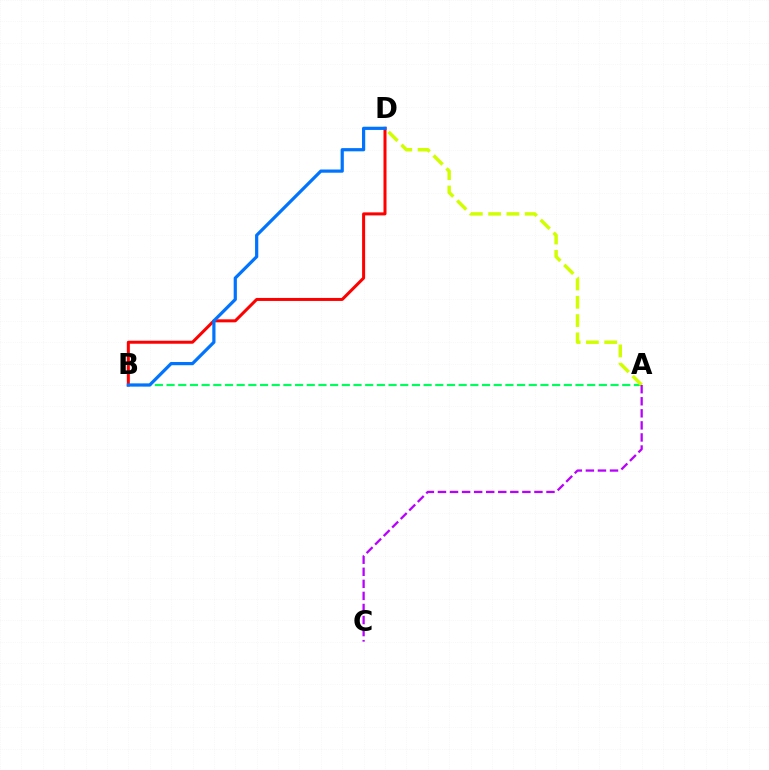{('A', 'B'): [{'color': '#00ff5c', 'line_style': 'dashed', 'thickness': 1.59}], ('A', 'D'): [{'color': '#d1ff00', 'line_style': 'dashed', 'thickness': 2.48}], ('B', 'D'): [{'color': '#ff0000', 'line_style': 'solid', 'thickness': 2.17}, {'color': '#0074ff', 'line_style': 'solid', 'thickness': 2.31}], ('A', 'C'): [{'color': '#b900ff', 'line_style': 'dashed', 'thickness': 1.64}]}